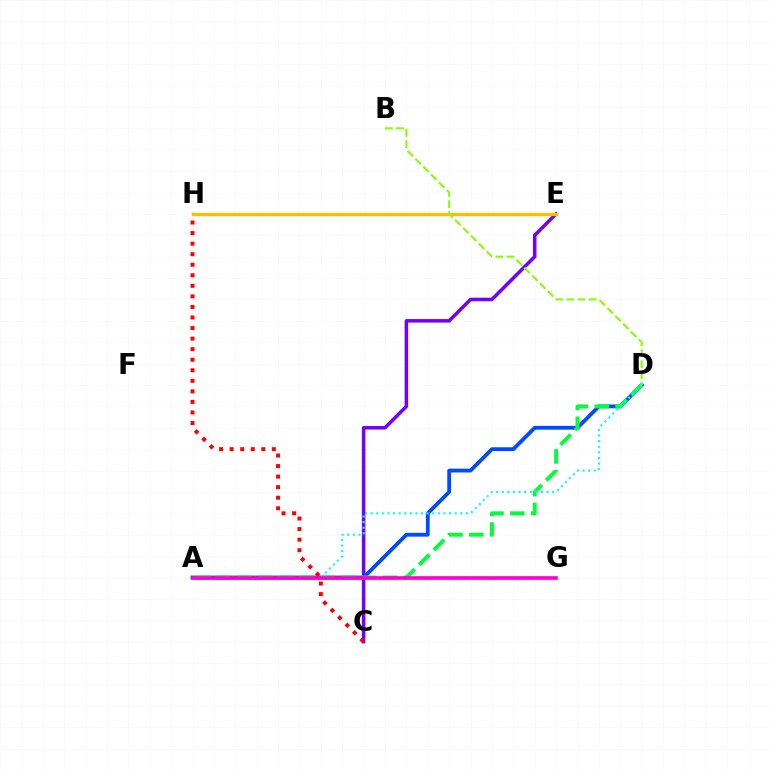{('C', 'E'): [{'color': '#7200ff', 'line_style': 'solid', 'thickness': 2.53}], ('A', 'D'): [{'color': '#004bff', 'line_style': 'solid', 'thickness': 2.75}, {'color': '#00ff39', 'line_style': 'dashed', 'thickness': 2.82}, {'color': '#00fff6', 'line_style': 'dotted', 'thickness': 1.52}], ('E', 'H'): [{'color': '#ffbd00', 'line_style': 'solid', 'thickness': 2.33}], ('B', 'D'): [{'color': '#84ff00', 'line_style': 'dashed', 'thickness': 1.51}], ('A', 'G'): [{'color': '#ff00cf', 'line_style': 'solid', 'thickness': 2.63}], ('C', 'H'): [{'color': '#ff0000', 'line_style': 'dotted', 'thickness': 2.87}]}